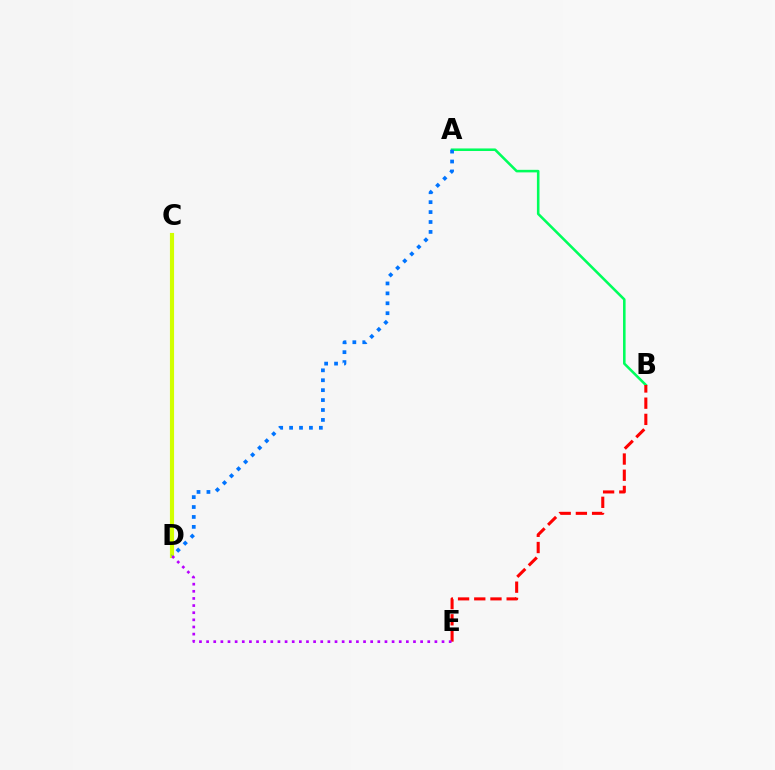{('A', 'B'): [{'color': '#00ff5c', 'line_style': 'solid', 'thickness': 1.84}], ('C', 'D'): [{'color': '#d1ff00', 'line_style': 'solid', 'thickness': 2.98}], ('B', 'E'): [{'color': '#ff0000', 'line_style': 'dashed', 'thickness': 2.2}], ('A', 'D'): [{'color': '#0074ff', 'line_style': 'dotted', 'thickness': 2.7}], ('D', 'E'): [{'color': '#b900ff', 'line_style': 'dotted', 'thickness': 1.94}]}